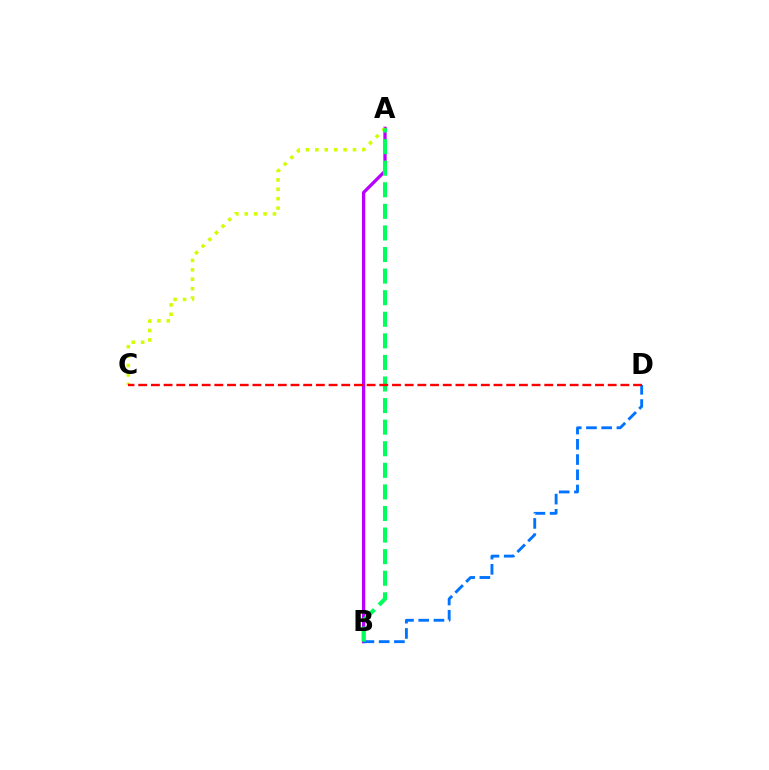{('A', 'B'): [{'color': '#b900ff', 'line_style': 'solid', 'thickness': 2.36}, {'color': '#00ff5c', 'line_style': 'dashed', 'thickness': 2.93}], ('A', 'C'): [{'color': '#d1ff00', 'line_style': 'dotted', 'thickness': 2.55}], ('B', 'D'): [{'color': '#0074ff', 'line_style': 'dashed', 'thickness': 2.07}], ('C', 'D'): [{'color': '#ff0000', 'line_style': 'dashed', 'thickness': 1.72}]}